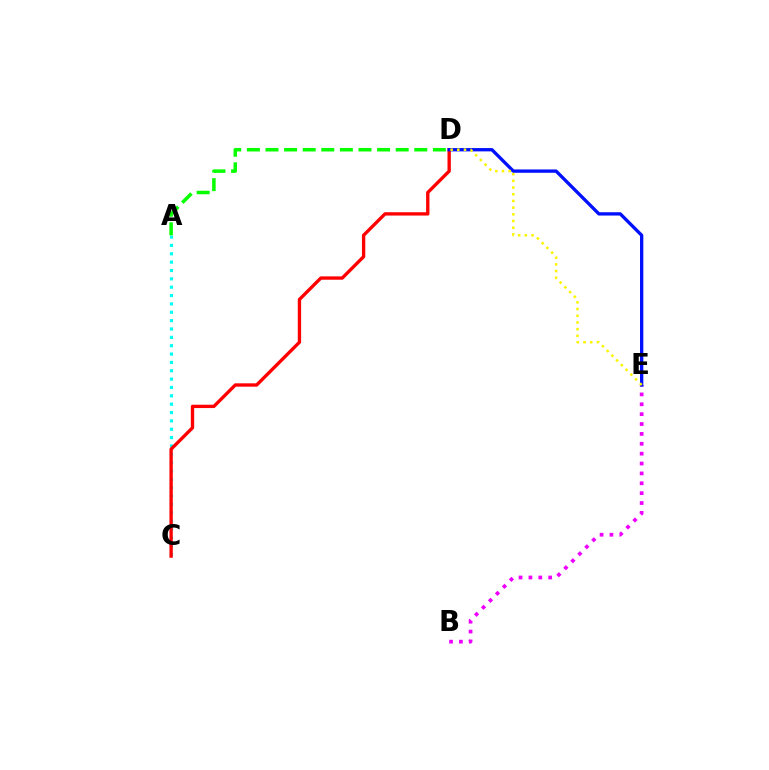{('A', 'C'): [{'color': '#00fff6', 'line_style': 'dotted', 'thickness': 2.27}], ('C', 'D'): [{'color': '#ff0000', 'line_style': 'solid', 'thickness': 2.41}], ('B', 'E'): [{'color': '#ee00ff', 'line_style': 'dotted', 'thickness': 2.68}], ('D', 'E'): [{'color': '#0010ff', 'line_style': 'solid', 'thickness': 2.39}, {'color': '#fcf500', 'line_style': 'dotted', 'thickness': 1.82}], ('A', 'D'): [{'color': '#08ff00', 'line_style': 'dashed', 'thickness': 2.53}]}